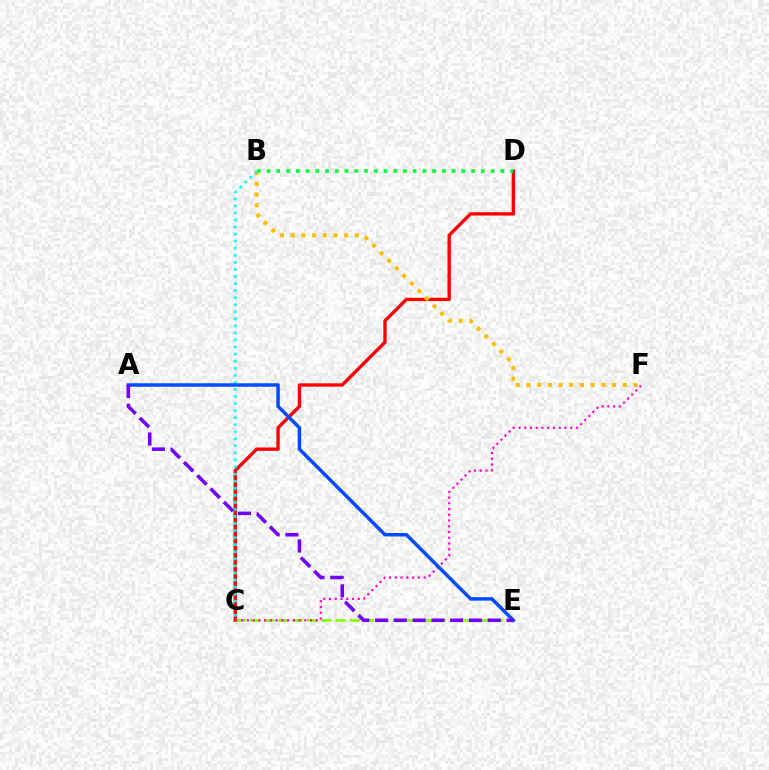{('C', 'D'): [{'color': '#ff0000', 'line_style': 'solid', 'thickness': 2.42}], ('B', 'F'): [{'color': '#ffbd00', 'line_style': 'dotted', 'thickness': 2.91}], ('B', 'C'): [{'color': '#00fff6', 'line_style': 'dotted', 'thickness': 1.92}], ('C', 'E'): [{'color': '#84ff00', 'line_style': 'dashed', 'thickness': 1.94}], ('C', 'F'): [{'color': '#ff00cf', 'line_style': 'dotted', 'thickness': 1.56}], ('A', 'E'): [{'color': '#004bff', 'line_style': 'solid', 'thickness': 2.5}, {'color': '#7200ff', 'line_style': 'dashed', 'thickness': 2.55}], ('B', 'D'): [{'color': '#00ff39', 'line_style': 'dotted', 'thickness': 2.65}]}